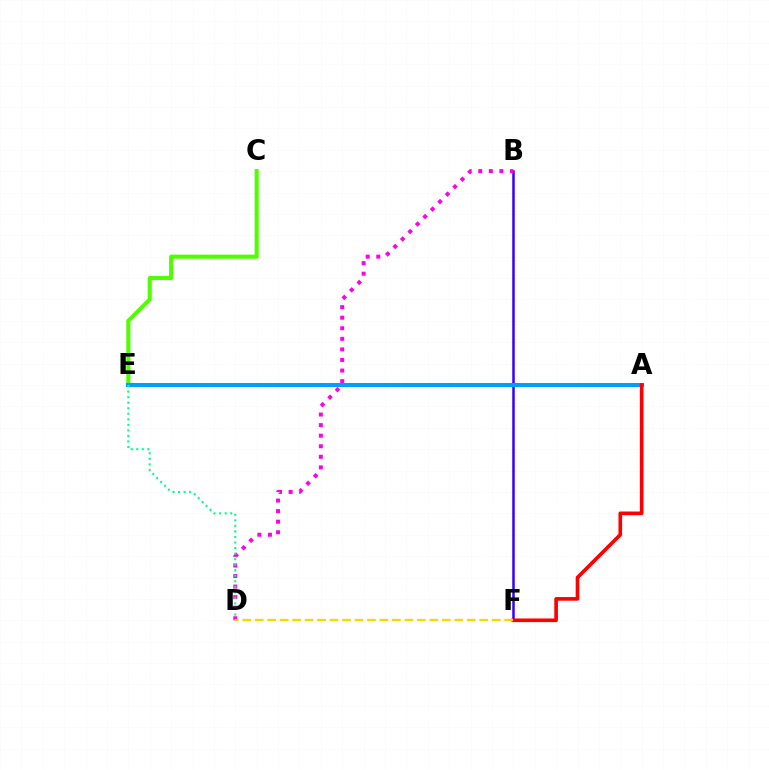{('B', 'F'): [{'color': '#3700ff', 'line_style': 'solid', 'thickness': 1.81}], ('B', 'D'): [{'color': '#ff00ed', 'line_style': 'dotted', 'thickness': 2.87}], ('C', 'E'): [{'color': '#4fff00', 'line_style': 'solid', 'thickness': 2.94}], ('A', 'E'): [{'color': '#009eff', 'line_style': 'solid', 'thickness': 2.89}], ('D', 'E'): [{'color': '#00ff86', 'line_style': 'dotted', 'thickness': 1.51}], ('A', 'F'): [{'color': '#ff0000', 'line_style': 'solid', 'thickness': 2.62}], ('D', 'F'): [{'color': '#ffd500', 'line_style': 'dashed', 'thickness': 1.69}]}